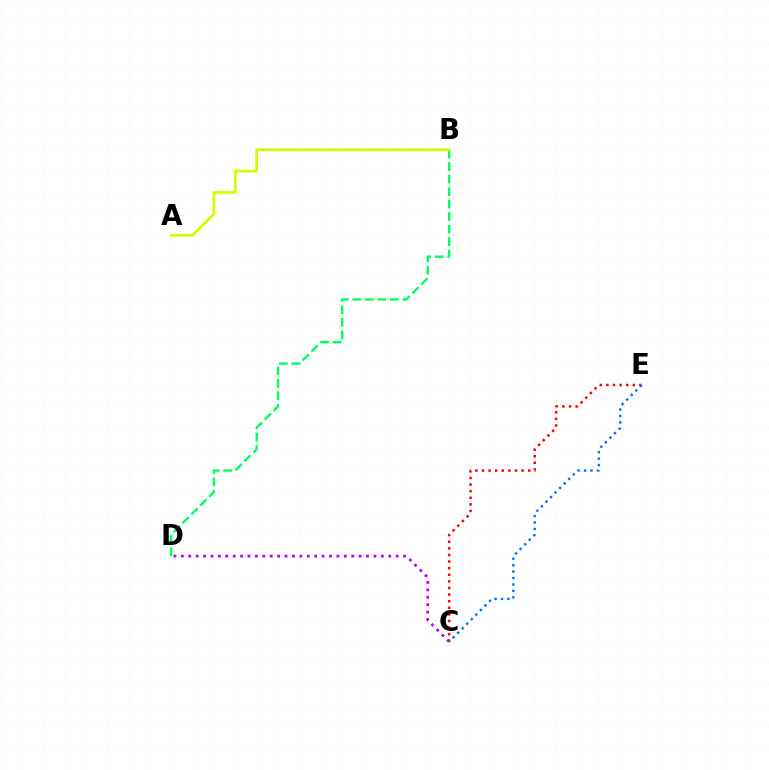{('C', 'D'): [{'color': '#b900ff', 'line_style': 'dotted', 'thickness': 2.01}], ('C', 'E'): [{'color': '#ff0000', 'line_style': 'dotted', 'thickness': 1.79}, {'color': '#0074ff', 'line_style': 'dotted', 'thickness': 1.75}], ('B', 'D'): [{'color': '#00ff5c', 'line_style': 'dashed', 'thickness': 1.7}], ('A', 'B'): [{'color': '#d1ff00', 'line_style': 'solid', 'thickness': 1.97}]}